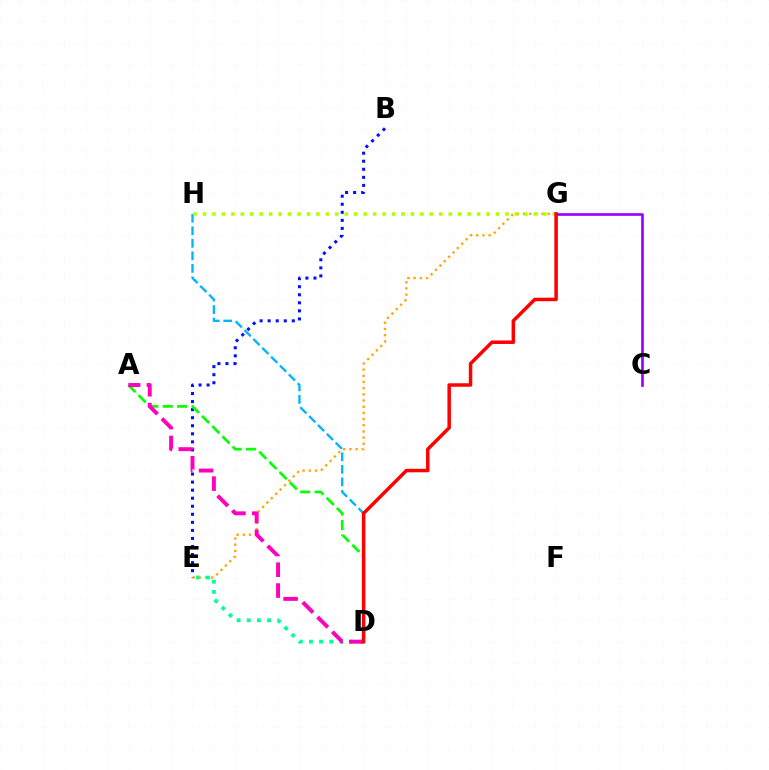{('C', 'G'): [{'color': '#9b00ff', 'line_style': 'solid', 'thickness': 1.92}], ('E', 'G'): [{'color': '#ffa500', 'line_style': 'dotted', 'thickness': 1.68}], ('D', 'E'): [{'color': '#00ff9d', 'line_style': 'dotted', 'thickness': 2.76}], ('D', 'H'): [{'color': '#00b5ff', 'line_style': 'dashed', 'thickness': 1.7}], ('B', 'E'): [{'color': '#0010ff', 'line_style': 'dotted', 'thickness': 2.19}], ('A', 'D'): [{'color': '#08ff00', 'line_style': 'dashed', 'thickness': 1.96}, {'color': '#ff00bd', 'line_style': 'dashed', 'thickness': 2.83}], ('G', 'H'): [{'color': '#b3ff00', 'line_style': 'dotted', 'thickness': 2.57}], ('D', 'G'): [{'color': '#ff0000', 'line_style': 'solid', 'thickness': 2.51}]}